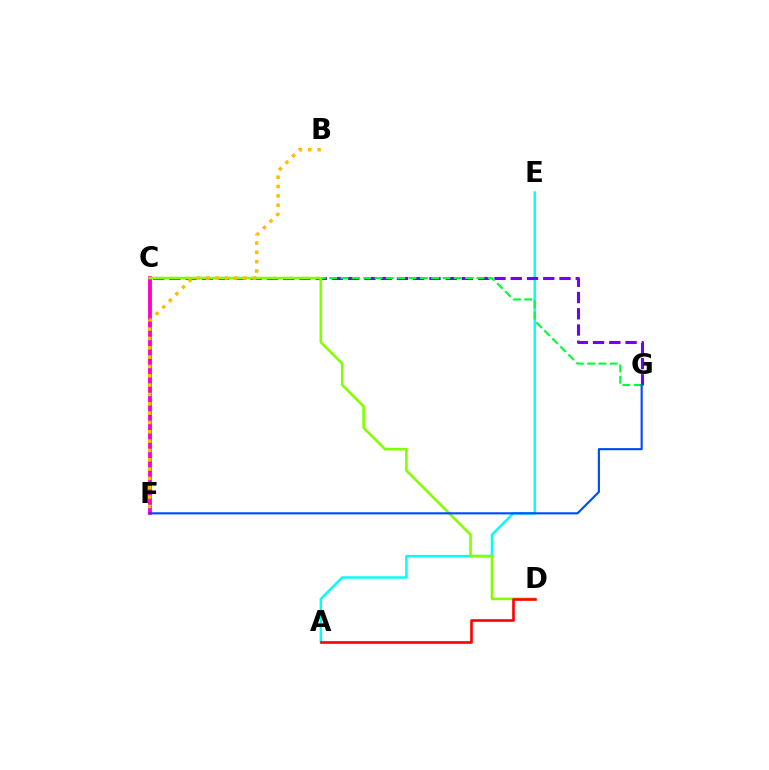{('A', 'E'): [{'color': '#00fff6', 'line_style': 'solid', 'thickness': 1.77}], ('C', 'G'): [{'color': '#7200ff', 'line_style': 'dashed', 'thickness': 2.21}, {'color': '#00ff39', 'line_style': 'dashed', 'thickness': 1.54}], ('C', 'F'): [{'color': '#ff00cf', 'line_style': 'solid', 'thickness': 2.78}], ('C', 'D'): [{'color': '#84ff00', 'line_style': 'solid', 'thickness': 1.89}], ('A', 'D'): [{'color': '#ff0000', 'line_style': 'solid', 'thickness': 1.89}], ('B', 'F'): [{'color': '#ffbd00', 'line_style': 'dotted', 'thickness': 2.54}], ('F', 'G'): [{'color': '#004bff', 'line_style': 'solid', 'thickness': 1.54}]}